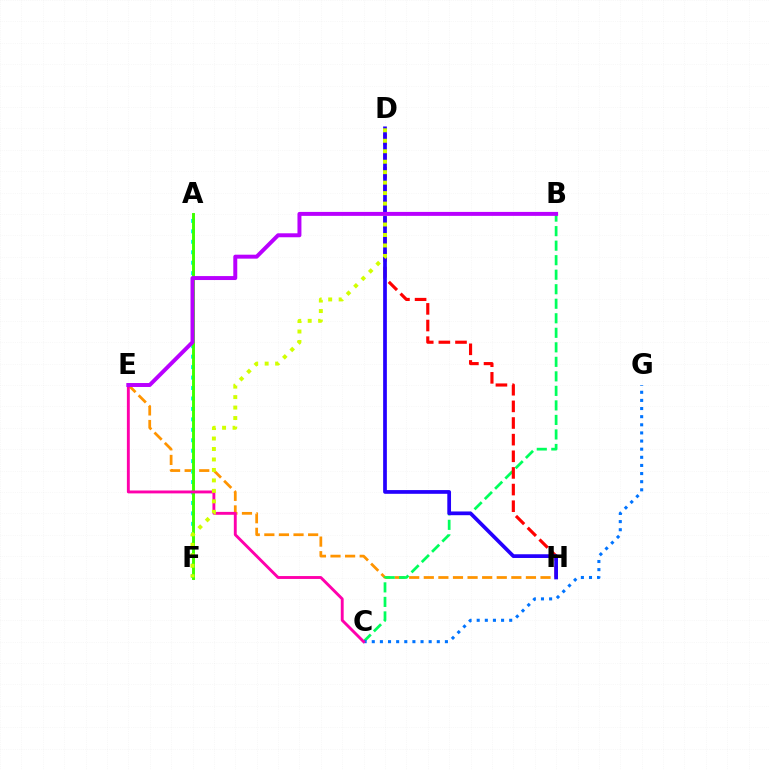{('E', 'H'): [{'color': '#ff9400', 'line_style': 'dashed', 'thickness': 1.98}], ('B', 'C'): [{'color': '#00ff5c', 'line_style': 'dashed', 'thickness': 1.97}], ('D', 'H'): [{'color': '#ff0000', 'line_style': 'dashed', 'thickness': 2.26}, {'color': '#2500ff', 'line_style': 'solid', 'thickness': 2.68}], ('A', 'F'): [{'color': '#00fff6', 'line_style': 'dotted', 'thickness': 2.84}, {'color': '#3dff00', 'line_style': 'solid', 'thickness': 2.1}], ('C', 'G'): [{'color': '#0074ff', 'line_style': 'dotted', 'thickness': 2.21}], ('C', 'E'): [{'color': '#ff00ac', 'line_style': 'solid', 'thickness': 2.08}], ('D', 'F'): [{'color': '#d1ff00', 'line_style': 'dotted', 'thickness': 2.84}], ('B', 'E'): [{'color': '#b900ff', 'line_style': 'solid', 'thickness': 2.85}]}